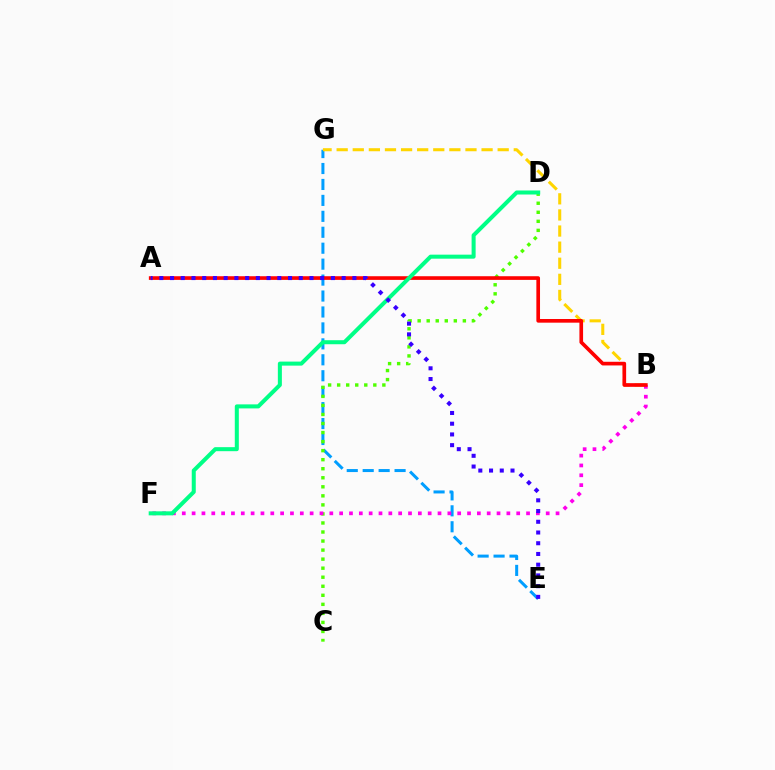{('E', 'G'): [{'color': '#009eff', 'line_style': 'dashed', 'thickness': 2.17}], ('C', 'D'): [{'color': '#4fff00', 'line_style': 'dotted', 'thickness': 2.46}], ('B', 'G'): [{'color': '#ffd500', 'line_style': 'dashed', 'thickness': 2.19}], ('B', 'F'): [{'color': '#ff00ed', 'line_style': 'dotted', 'thickness': 2.67}], ('A', 'B'): [{'color': '#ff0000', 'line_style': 'solid', 'thickness': 2.63}], ('D', 'F'): [{'color': '#00ff86', 'line_style': 'solid', 'thickness': 2.9}], ('A', 'E'): [{'color': '#3700ff', 'line_style': 'dotted', 'thickness': 2.91}]}